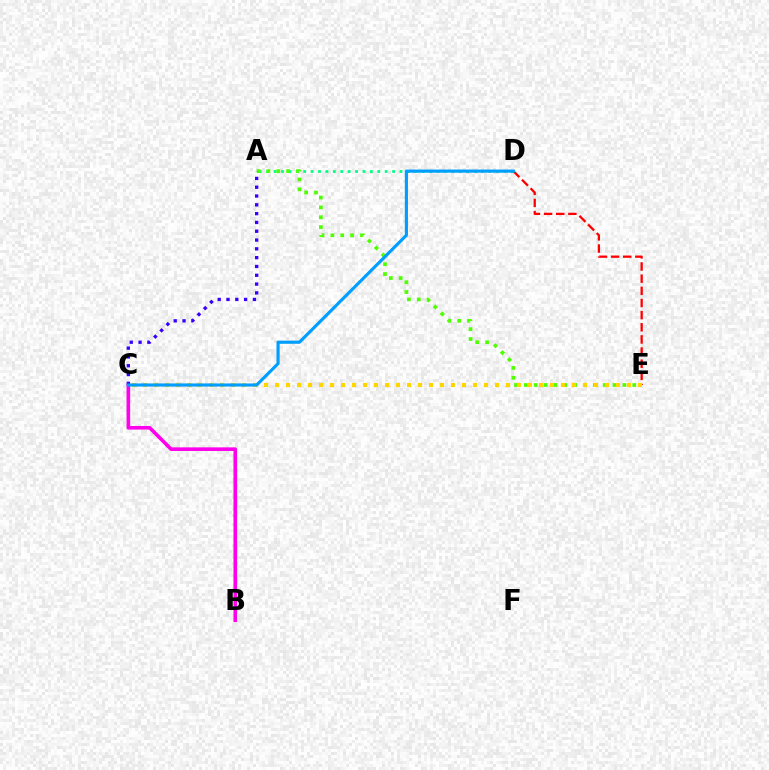{('A', 'D'): [{'color': '#00ff86', 'line_style': 'dotted', 'thickness': 2.01}], ('D', 'E'): [{'color': '#ff0000', 'line_style': 'dashed', 'thickness': 1.65}], ('A', 'E'): [{'color': '#4fff00', 'line_style': 'dotted', 'thickness': 2.68}], ('B', 'C'): [{'color': '#ff00ed', 'line_style': 'solid', 'thickness': 2.61}], ('A', 'C'): [{'color': '#3700ff', 'line_style': 'dotted', 'thickness': 2.39}], ('C', 'E'): [{'color': '#ffd500', 'line_style': 'dotted', 'thickness': 2.99}], ('C', 'D'): [{'color': '#009eff', 'line_style': 'solid', 'thickness': 2.26}]}